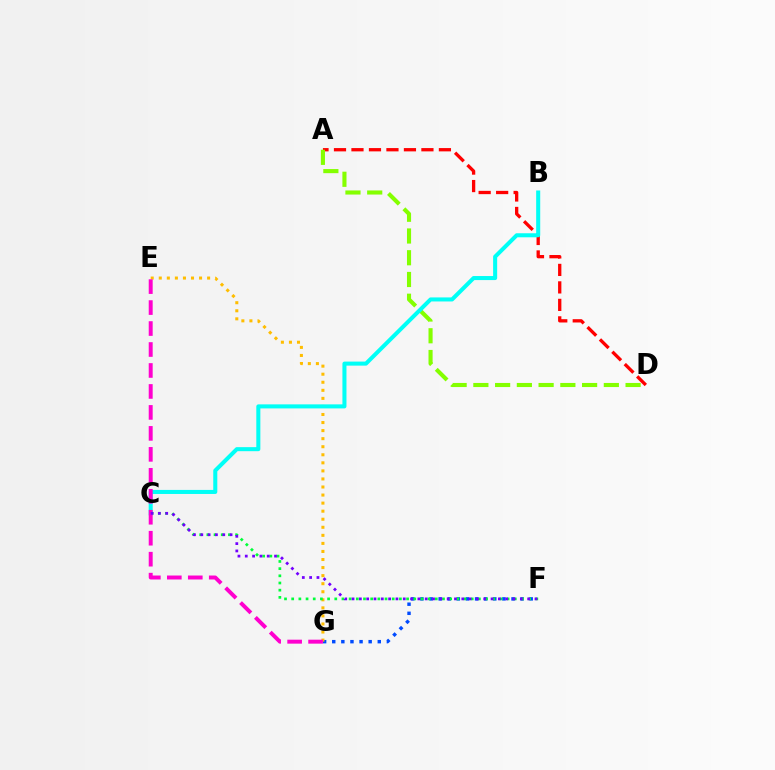{('F', 'G'): [{'color': '#004bff', 'line_style': 'dotted', 'thickness': 2.47}], ('E', 'G'): [{'color': '#ffbd00', 'line_style': 'dotted', 'thickness': 2.19}, {'color': '#ff00cf', 'line_style': 'dashed', 'thickness': 2.85}], ('A', 'D'): [{'color': '#ff0000', 'line_style': 'dashed', 'thickness': 2.38}, {'color': '#84ff00', 'line_style': 'dashed', 'thickness': 2.95}], ('C', 'F'): [{'color': '#00ff39', 'line_style': 'dotted', 'thickness': 1.95}, {'color': '#7200ff', 'line_style': 'dotted', 'thickness': 1.99}], ('B', 'C'): [{'color': '#00fff6', 'line_style': 'solid', 'thickness': 2.91}]}